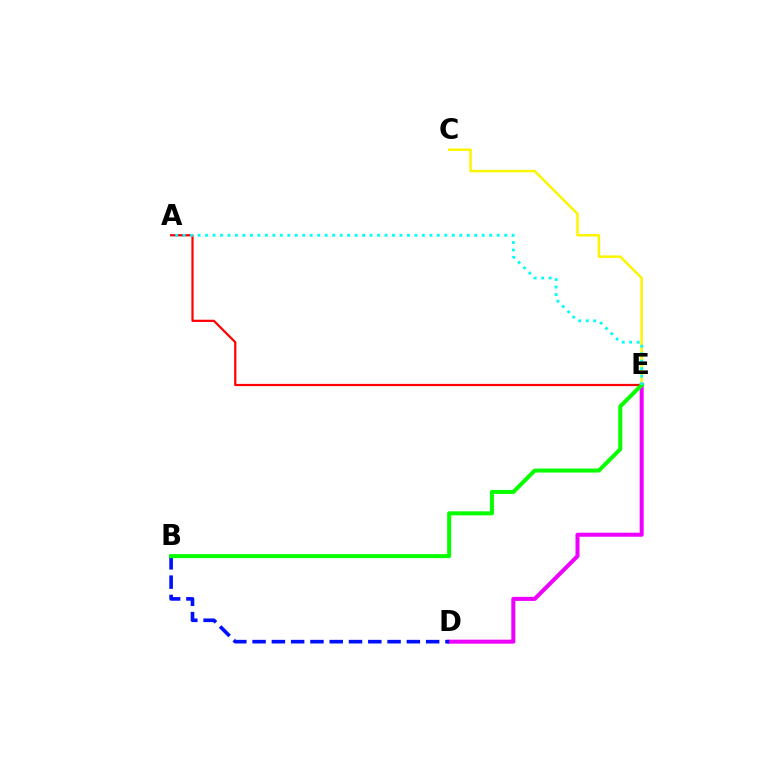{('D', 'E'): [{'color': '#ee00ff', 'line_style': 'solid', 'thickness': 2.9}], ('B', 'D'): [{'color': '#0010ff', 'line_style': 'dashed', 'thickness': 2.62}], ('C', 'E'): [{'color': '#fcf500', 'line_style': 'solid', 'thickness': 1.79}], ('A', 'E'): [{'color': '#ff0000', 'line_style': 'solid', 'thickness': 1.6}, {'color': '#00fff6', 'line_style': 'dotted', 'thickness': 2.03}], ('B', 'E'): [{'color': '#08ff00', 'line_style': 'solid', 'thickness': 2.9}]}